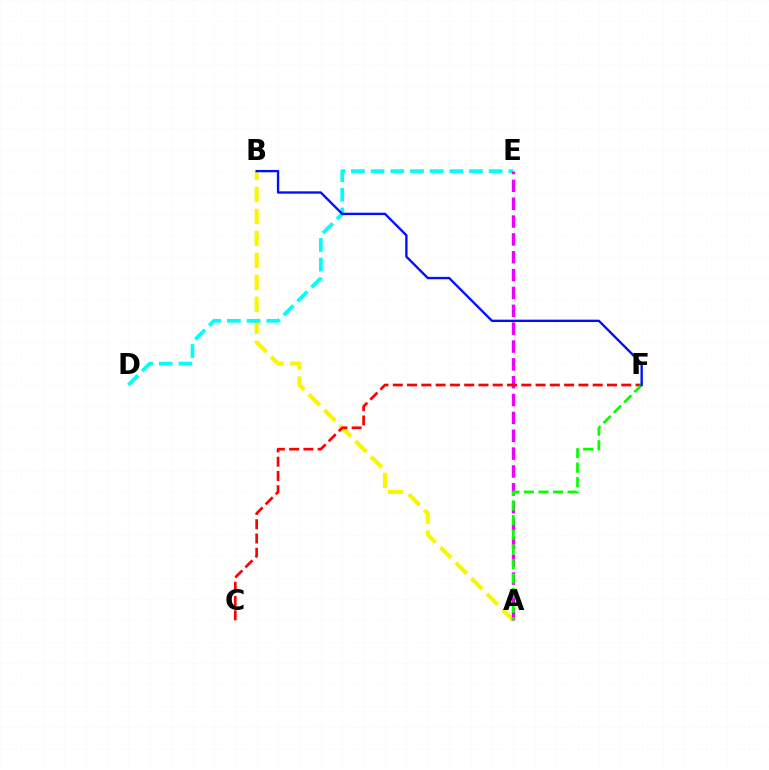{('A', 'B'): [{'color': '#fcf500', 'line_style': 'dashed', 'thickness': 2.99}], ('D', 'E'): [{'color': '#00fff6', 'line_style': 'dashed', 'thickness': 2.67}], ('A', 'E'): [{'color': '#ee00ff', 'line_style': 'dashed', 'thickness': 2.42}], ('C', 'F'): [{'color': '#ff0000', 'line_style': 'dashed', 'thickness': 1.94}], ('A', 'F'): [{'color': '#08ff00', 'line_style': 'dashed', 'thickness': 1.98}], ('B', 'F'): [{'color': '#0010ff', 'line_style': 'solid', 'thickness': 1.7}]}